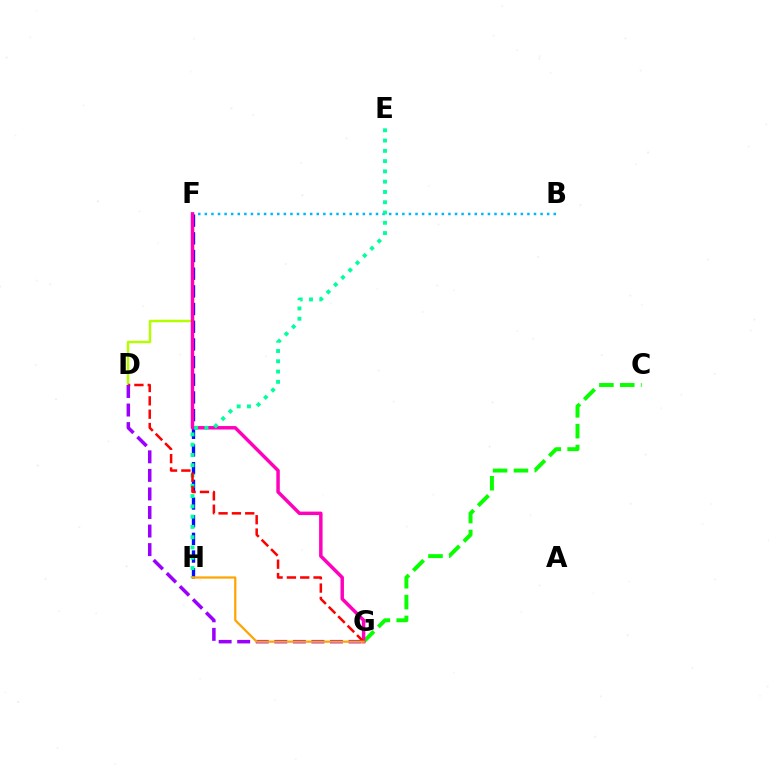{('C', 'G'): [{'color': '#08ff00', 'line_style': 'dashed', 'thickness': 2.83}], ('D', 'F'): [{'color': '#b3ff00', 'line_style': 'solid', 'thickness': 1.78}], ('B', 'F'): [{'color': '#00b5ff', 'line_style': 'dotted', 'thickness': 1.79}], ('F', 'H'): [{'color': '#0010ff', 'line_style': 'dashed', 'thickness': 2.4}], ('F', 'G'): [{'color': '#ff00bd', 'line_style': 'solid', 'thickness': 2.49}], ('E', 'H'): [{'color': '#00ff9d', 'line_style': 'dotted', 'thickness': 2.79}], ('D', 'G'): [{'color': '#ff0000', 'line_style': 'dashed', 'thickness': 1.81}, {'color': '#9b00ff', 'line_style': 'dashed', 'thickness': 2.52}], ('G', 'H'): [{'color': '#ffa500', 'line_style': 'solid', 'thickness': 1.6}]}